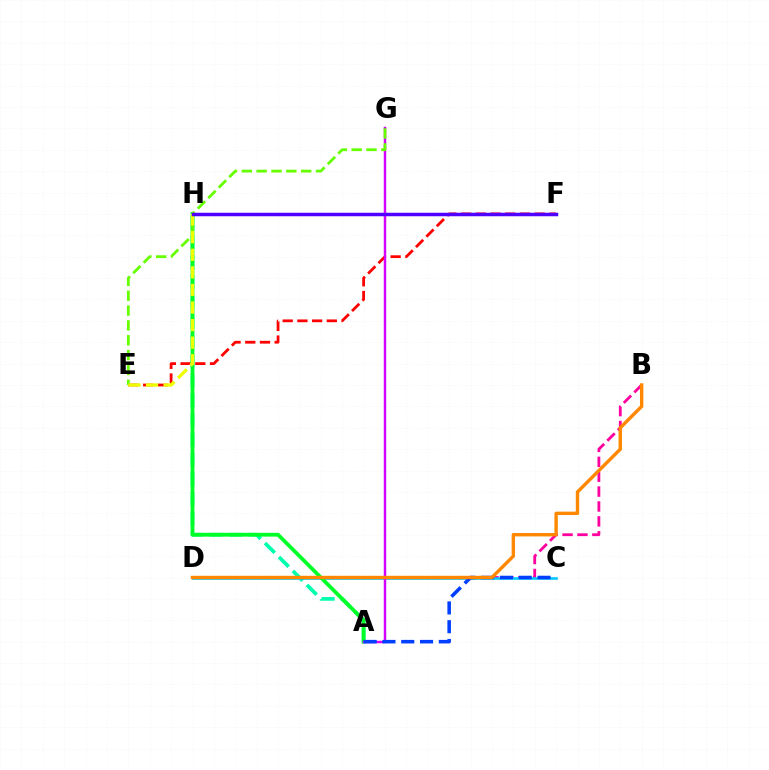{('E', 'F'): [{'color': '#ff0000', 'line_style': 'dashed', 'thickness': 2.0}], ('A', 'H'): [{'color': '#00ffaf', 'line_style': 'dashed', 'thickness': 2.68}, {'color': '#00ff27', 'line_style': 'solid', 'thickness': 2.72}], ('B', 'D'): [{'color': '#ff00a0', 'line_style': 'dashed', 'thickness': 2.02}, {'color': '#ff8800', 'line_style': 'solid', 'thickness': 2.45}], ('C', 'D'): [{'color': '#00c7ff', 'line_style': 'solid', 'thickness': 1.87}], ('A', 'G'): [{'color': '#d600ff', 'line_style': 'solid', 'thickness': 1.76}], ('A', 'C'): [{'color': '#003fff', 'line_style': 'dashed', 'thickness': 2.55}], ('E', 'G'): [{'color': '#66ff00', 'line_style': 'dashed', 'thickness': 2.02}], ('E', 'H'): [{'color': '#eeff00', 'line_style': 'dashed', 'thickness': 2.39}], ('F', 'H'): [{'color': '#4f00ff', 'line_style': 'solid', 'thickness': 2.51}]}